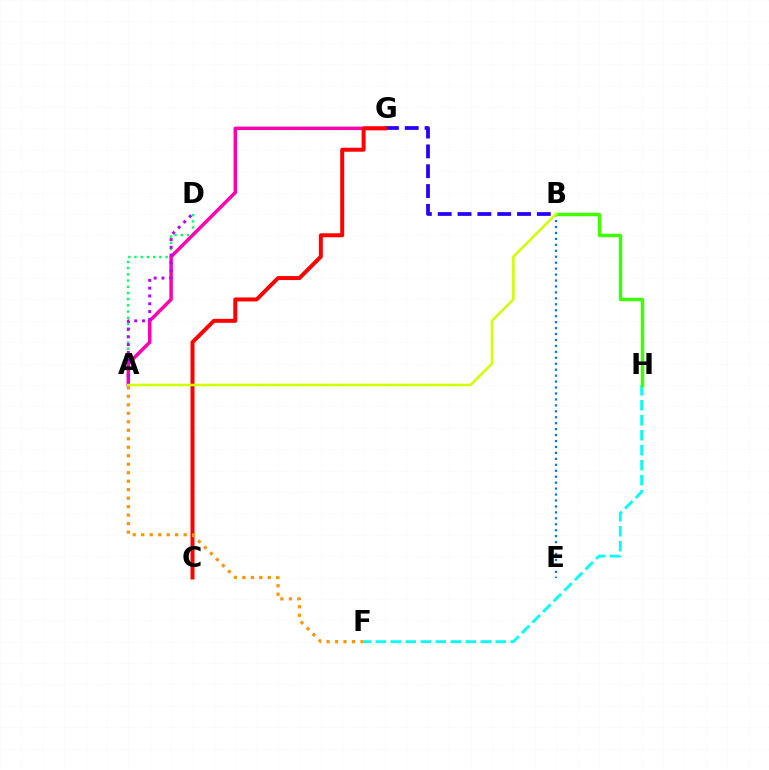{('B', 'G'): [{'color': '#2500ff', 'line_style': 'dashed', 'thickness': 2.69}], ('A', 'D'): [{'color': '#00ff5c', 'line_style': 'dotted', 'thickness': 1.69}, {'color': '#b900ff', 'line_style': 'dotted', 'thickness': 2.11}], ('B', 'E'): [{'color': '#0074ff', 'line_style': 'dotted', 'thickness': 1.62}], ('F', 'H'): [{'color': '#00fff6', 'line_style': 'dashed', 'thickness': 2.04}], ('A', 'G'): [{'color': '#ff00ac', 'line_style': 'solid', 'thickness': 2.49}], ('C', 'G'): [{'color': '#ff0000', 'line_style': 'solid', 'thickness': 2.86}], ('B', 'H'): [{'color': '#3dff00', 'line_style': 'solid', 'thickness': 2.49}], ('A', 'F'): [{'color': '#ff9400', 'line_style': 'dotted', 'thickness': 2.31}], ('A', 'B'): [{'color': '#d1ff00', 'line_style': 'solid', 'thickness': 1.83}]}